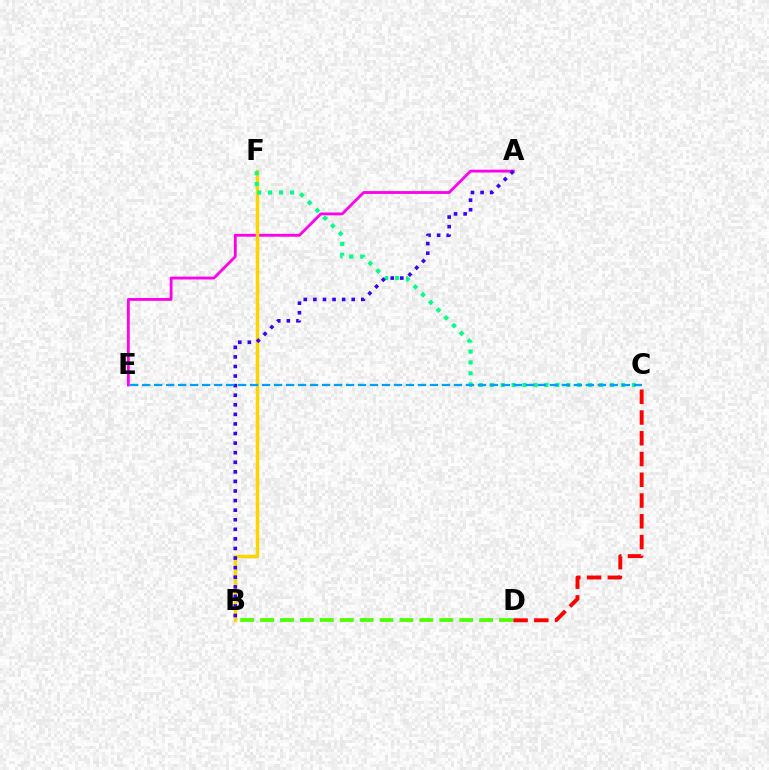{('A', 'E'): [{'color': '#ff00ed', 'line_style': 'solid', 'thickness': 2.04}], ('B', 'F'): [{'color': '#ffd500', 'line_style': 'solid', 'thickness': 2.49}], ('C', 'F'): [{'color': '#00ff86', 'line_style': 'dotted', 'thickness': 2.97}], ('A', 'B'): [{'color': '#3700ff', 'line_style': 'dotted', 'thickness': 2.6}], ('B', 'D'): [{'color': '#4fff00', 'line_style': 'dashed', 'thickness': 2.71}], ('C', 'D'): [{'color': '#ff0000', 'line_style': 'dashed', 'thickness': 2.82}], ('C', 'E'): [{'color': '#009eff', 'line_style': 'dashed', 'thickness': 1.63}]}